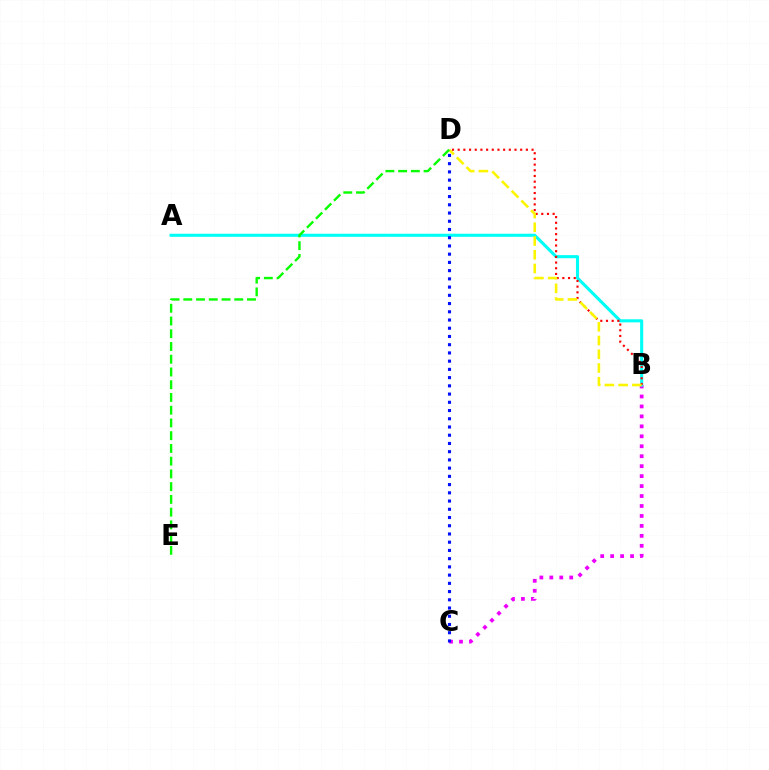{('B', 'C'): [{'color': '#ee00ff', 'line_style': 'dotted', 'thickness': 2.7}], ('A', 'B'): [{'color': '#00fff6', 'line_style': 'solid', 'thickness': 2.23}], ('B', 'D'): [{'color': '#ff0000', 'line_style': 'dotted', 'thickness': 1.54}, {'color': '#fcf500', 'line_style': 'dashed', 'thickness': 1.87}], ('C', 'D'): [{'color': '#0010ff', 'line_style': 'dotted', 'thickness': 2.24}], ('D', 'E'): [{'color': '#08ff00', 'line_style': 'dashed', 'thickness': 1.73}]}